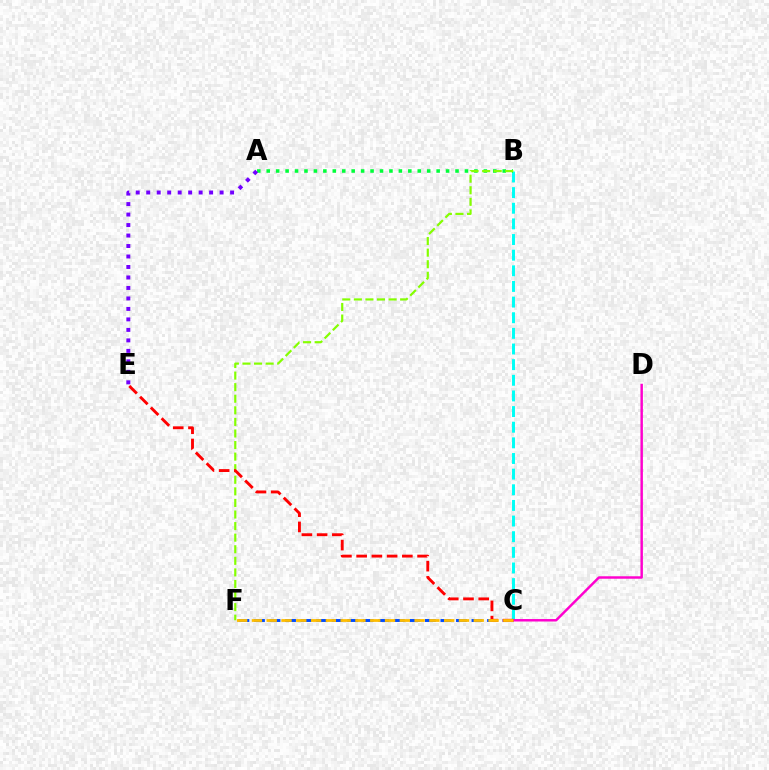{('B', 'C'): [{'color': '#00fff6', 'line_style': 'dashed', 'thickness': 2.12}], ('A', 'B'): [{'color': '#00ff39', 'line_style': 'dotted', 'thickness': 2.56}], ('C', 'F'): [{'color': '#004bff', 'line_style': 'dashed', 'thickness': 2.11}, {'color': '#ffbd00', 'line_style': 'dashed', 'thickness': 2.01}], ('C', 'D'): [{'color': '#ff00cf', 'line_style': 'solid', 'thickness': 1.77}], ('A', 'E'): [{'color': '#7200ff', 'line_style': 'dotted', 'thickness': 2.85}], ('B', 'F'): [{'color': '#84ff00', 'line_style': 'dashed', 'thickness': 1.57}], ('C', 'E'): [{'color': '#ff0000', 'line_style': 'dashed', 'thickness': 2.07}]}